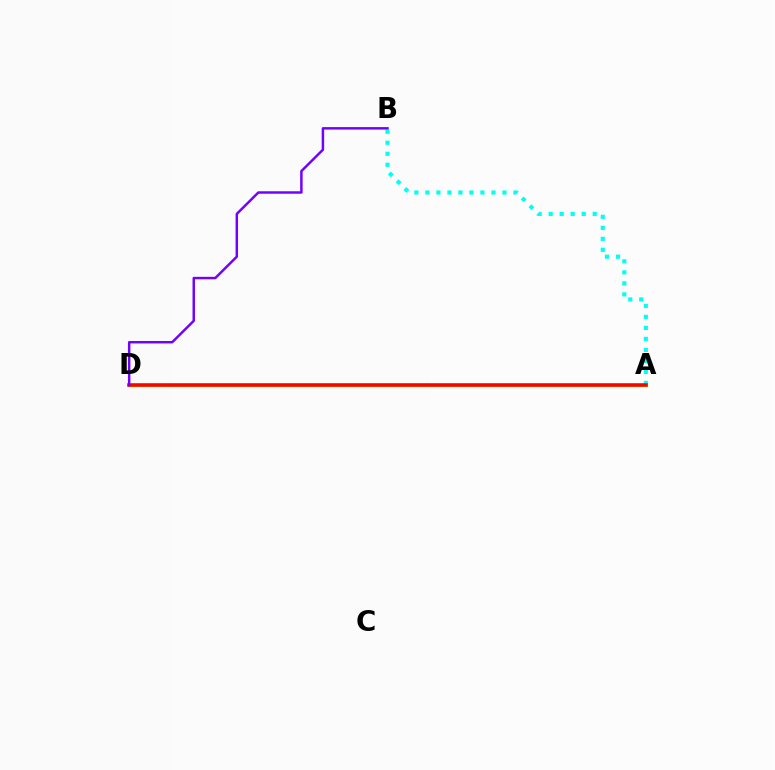{('A', 'D'): [{'color': '#84ff00', 'line_style': 'solid', 'thickness': 2.34}, {'color': '#ff0000', 'line_style': 'solid', 'thickness': 2.55}], ('A', 'B'): [{'color': '#00fff6', 'line_style': 'dotted', 'thickness': 2.99}], ('B', 'D'): [{'color': '#7200ff', 'line_style': 'solid', 'thickness': 1.77}]}